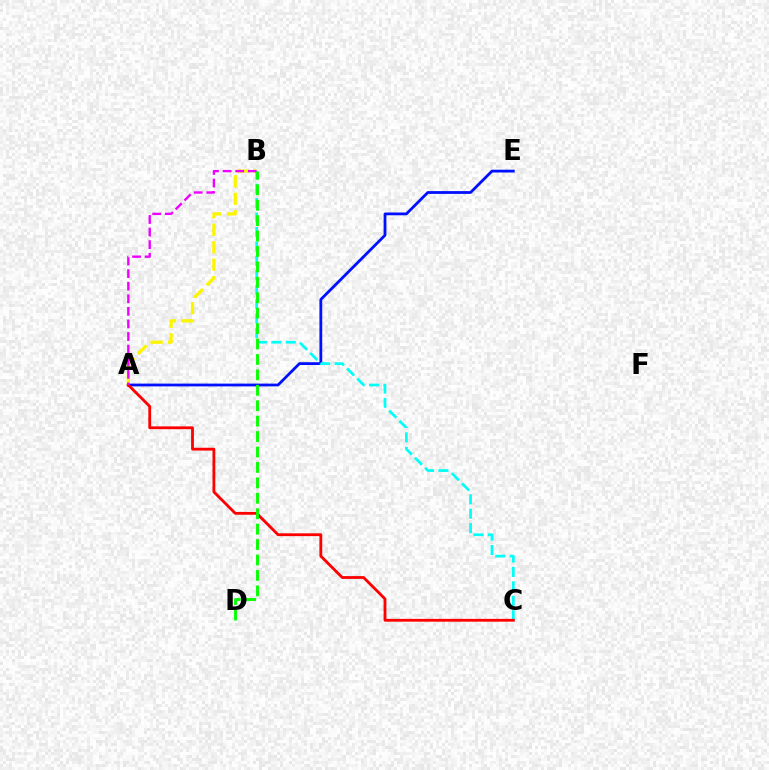{('A', 'B'): [{'color': '#fcf500', 'line_style': 'dashed', 'thickness': 2.37}, {'color': '#ee00ff', 'line_style': 'dashed', 'thickness': 1.71}], ('A', 'E'): [{'color': '#0010ff', 'line_style': 'solid', 'thickness': 2.0}], ('B', 'C'): [{'color': '#00fff6', 'line_style': 'dashed', 'thickness': 1.96}], ('A', 'C'): [{'color': '#ff0000', 'line_style': 'solid', 'thickness': 2.02}], ('B', 'D'): [{'color': '#08ff00', 'line_style': 'dashed', 'thickness': 2.1}]}